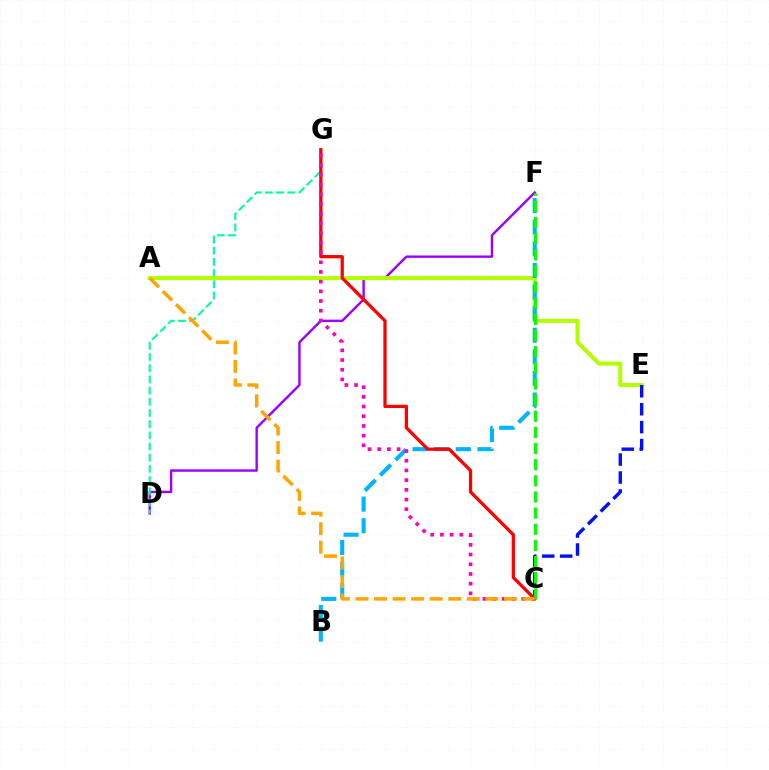{('D', 'F'): [{'color': '#9b00ff', 'line_style': 'solid', 'thickness': 1.73}], ('D', 'G'): [{'color': '#00ff9d', 'line_style': 'dashed', 'thickness': 1.52}], ('A', 'E'): [{'color': '#b3ff00', 'line_style': 'solid', 'thickness': 2.9}], ('B', 'F'): [{'color': '#00b5ff', 'line_style': 'dashed', 'thickness': 2.93}], ('C', 'E'): [{'color': '#0010ff', 'line_style': 'dashed', 'thickness': 2.44}], ('C', 'G'): [{'color': '#ff0000', 'line_style': 'solid', 'thickness': 2.36}, {'color': '#ff00bd', 'line_style': 'dotted', 'thickness': 2.63}], ('C', 'F'): [{'color': '#08ff00', 'line_style': 'dashed', 'thickness': 2.19}], ('A', 'C'): [{'color': '#ffa500', 'line_style': 'dashed', 'thickness': 2.52}]}